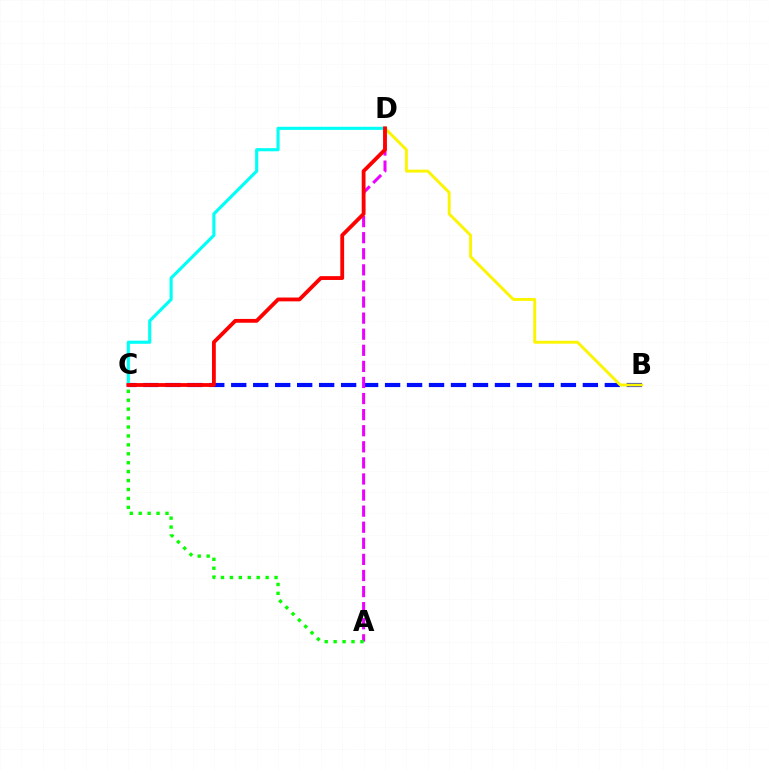{('B', 'C'): [{'color': '#0010ff', 'line_style': 'dashed', 'thickness': 2.99}], ('B', 'D'): [{'color': '#fcf500', 'line_style': 'solid', 'thickness': 2.09}], ('A', 'D'): [{'color': '#ee00ff', 'line_style': 'dashed', 'thickness': 2.19}], ('C', 'D'): [{'color': '#00fff6', 'line_style': 'solid', 'thickness': 2.25}, {'color': '#ff0000', 'line_style': 'solid', 'thickness': 2.75}], ('A', 'C'): [{'color': '#08ff00', 'line_style': 'dotted', 'thickness': 2.43}]}